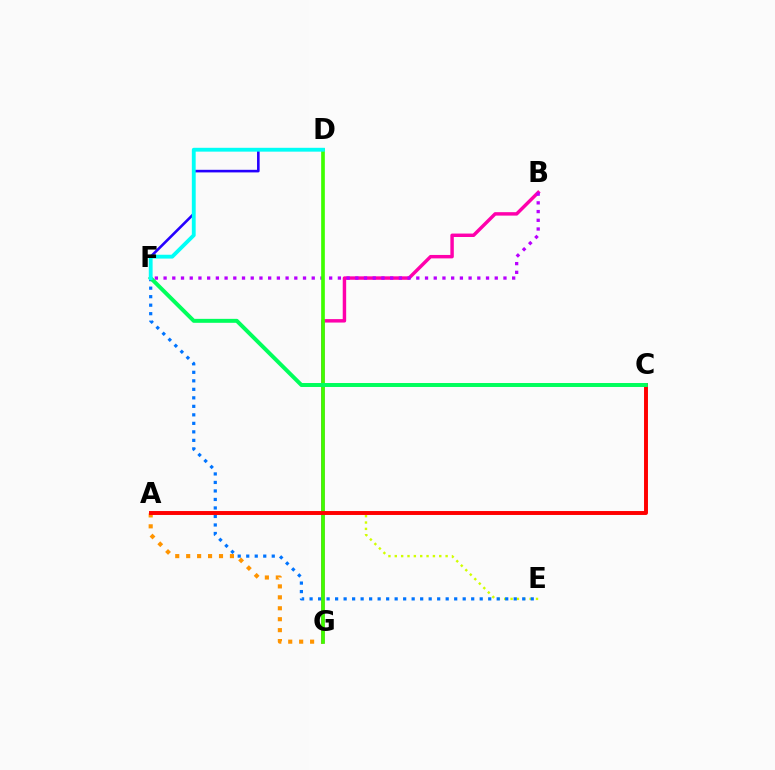{('A', 'E'): [{'color': '#d1ff00', 'line_style': 'dotted', 'thickness': 1.73}], ('A', 'G'): [{'color': '#ff9400', 'line_style': 'dotted', 'thickness': 2.97}], ('E', 'F'): [{'color': '#0074ff', 'line_style': 'dotted', 'thickness': 2.31}], ('D', 'F'): [{'color': '#2500ff', 'line_style': 'solid', 'thickness': 1.87}, {'color': '#00fff6', 'line_style': 'solid', 'thickness': 2.76}], ('B', 'G'): [{'color': '#ff00ac', 'line_style': 'solid', 'thickness': 2.48}], ('B', 'F'): [{'color': '#b900ff', 'line_style': 'dotted', 'thickness': 2.37}], ('D', 'G'): [{'color': '#3dff00', 'line_style': 'solid', 'thickness': 2.65}], ('A', 'C'): [{'color': '#ff0000', 'line_style': 'solid', 'thickness': 2.83}], ('C', 'F'): [{'color': '#00ff5c', 'line_style': 'solid', 'thickness': 2.85}]}